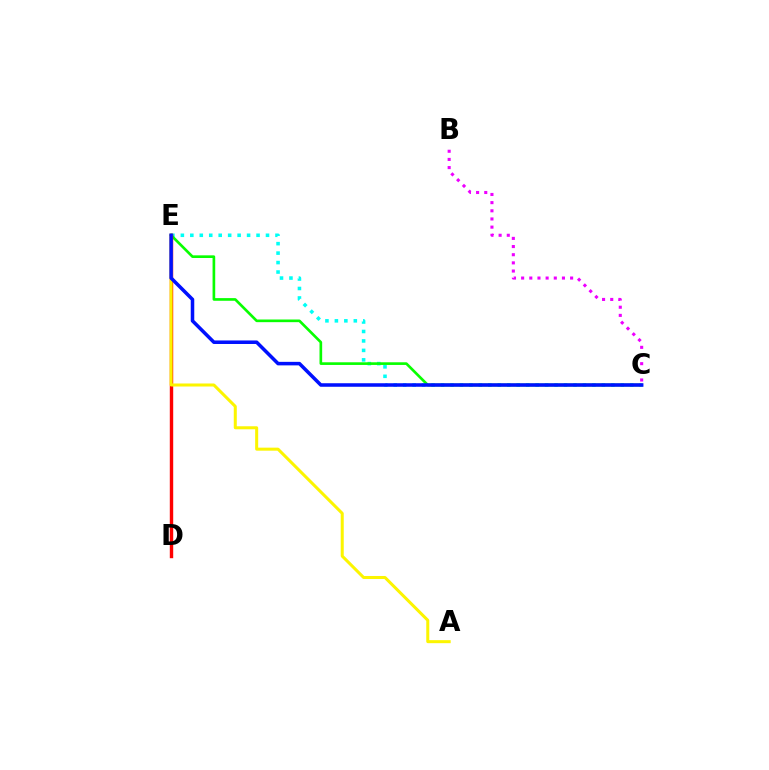{('C', 'E'): [{'color': '#00fff6', 'line_style': 'dotted', 'thickness': 2.57}, {'color': '#08ff00', 'line_style': 'solid', 'thickness': 1.91}, {'color': '#0010ff', 'line_style': 'solid', 'thickness': 2.54}], ('D', 'E'): [{'color': '#ff0000', 'line_style': 'solid', 'thickness': 2.45}], ('A', 'E'): [{'color': '#fcf500', 'line_style': 'solid', 'thickness': 2.18}], ('B', 'C'): [{'color': '#ee00ff', 'line_style': 'dotted', 'thickness': 2.22}]}